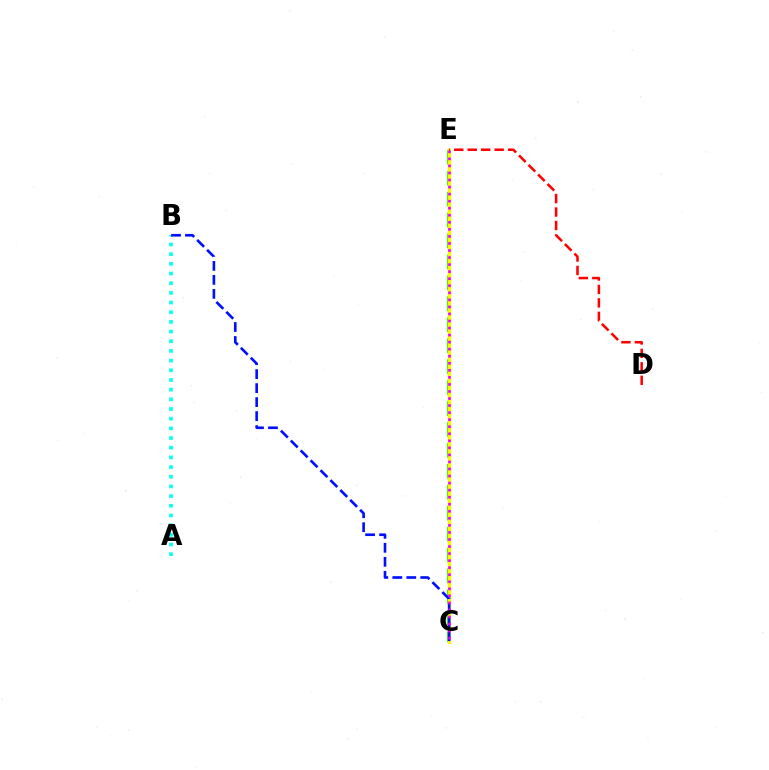{('C', 'E'): [{'color': '#08ff00', 'line_style': 'dashed', 'thickness': 2.84}, {'color': '#fcf500', 'line_style': 'solid', 'thickness': 2.45}, {'color': '#ee00ff', 'line_style': 'dotted', 'thickness': 1.92}], ('A', 'B'): [{'color': '#00fff6', 'line_style': 'dotted', 'thickness': 2.63}], ('B', 'C'): [{'color': '#0010ff', 'line_style': 'dashed', 'thickness': 1.9}], ('D', 'E'): [{'color': '#ff0000', 'line_style': 'dashed', 'thickness': 1.83}]}